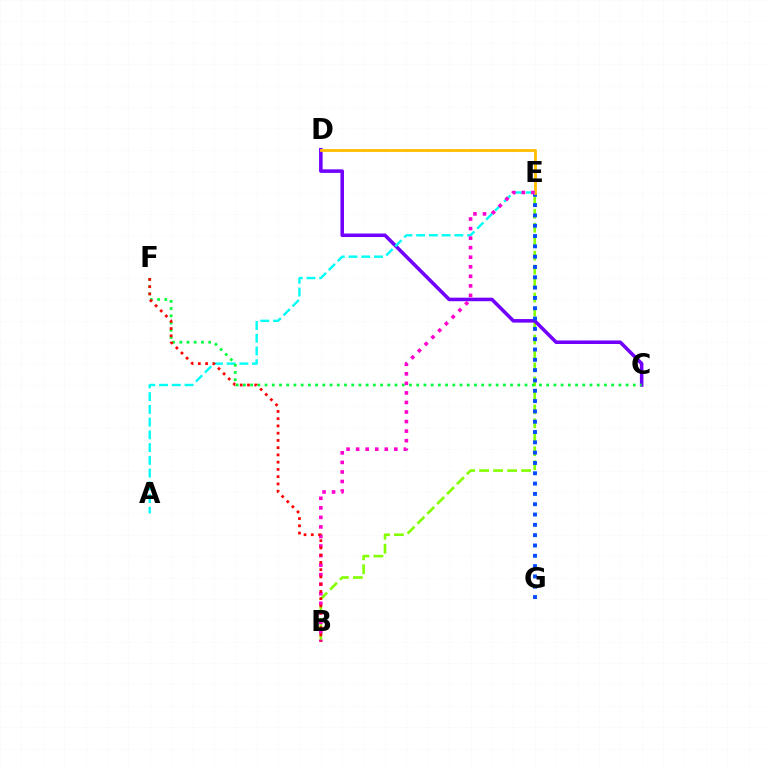{('B', 'E'): [{'color': '#84ff00', 'line_style': 'dashed', 'thickness': 1.9}, {'color': '#ff00cf', 'line_style': 'dotted', 'thickness': 2.59}], ('C', 'D'): [{'color': '#7200ff', 'line_style': 'solid', 'thickness': 2.56}], ('E', 'G'): [{'color': '#004bff', 'line_style': 'dotted', 'thickness': 2.8}], ('D', 'E'): [{'color': '#ffbd00', 'line_style': 'solid', 'thickness': 2.02}], ('A', 'E'): [{'color': '#00fff6', 'line_style': 'dashed', 'thickness': 1.73}], ('C', 'F'): [{'color': '#00ff39', 'line_style': 'dotted', 'thickness': 1.96}], ('B', 'F'): [{'color': '#ff0000', 'line_style': 'dotted', 'thickness': 1.97}]}